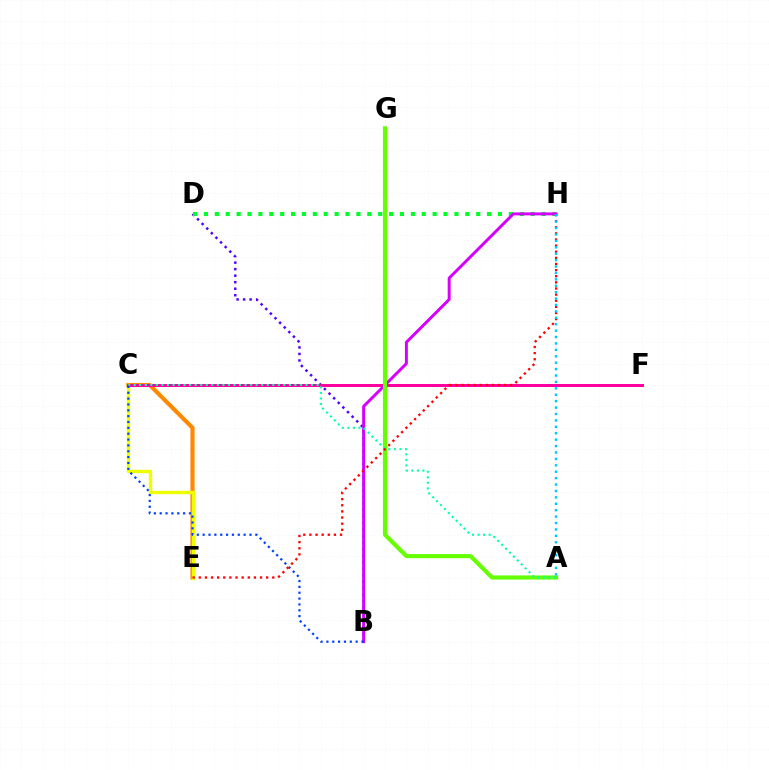{('C', 'E'): [{'color': '#ff8800', 'line_style': 'solid', 'thickness': 2.96}, {'color': '#eeff00', 'line_style': 'solid', 'thickness': 2.45}], ('B', 'D'): [{'color': '#4f00ff', 'line_style': 'dotted', 'thickness': 1.77}], ('D', 'H'): [{'color': '#00ff27', 'line_style': 'dotted', 'thickness': 2.96}], ('C', 'F'): [{'color': '#ff00a0', 'line_style': 'solid', 'thickness': 2.16}], ('B', 'H'): [{'color': '#d600ff', 'line_style': 'solid', 'thickness': 2.13}], ('A', 'G'): [{'color': '#66ff00', 'line_style': 'solid', 'thickness': 2.98}], ('A', 'C'): [{'color': '#00ffaf', 'line_style': 'dotted', 'thickness': 1.51}], ('B', 'C'): [{'color': '#003fff', 'line_style': 'dotted', 'thickness': 1.59}], ('E', 'H'): [{'color': '#ff0000', 'line_style': 'dotted', 'thickness': 1.66}], ('A', 'H'): [{'color': '#00c7ff', 'line_style': 'dotted', 'thickness': 1.74}]}